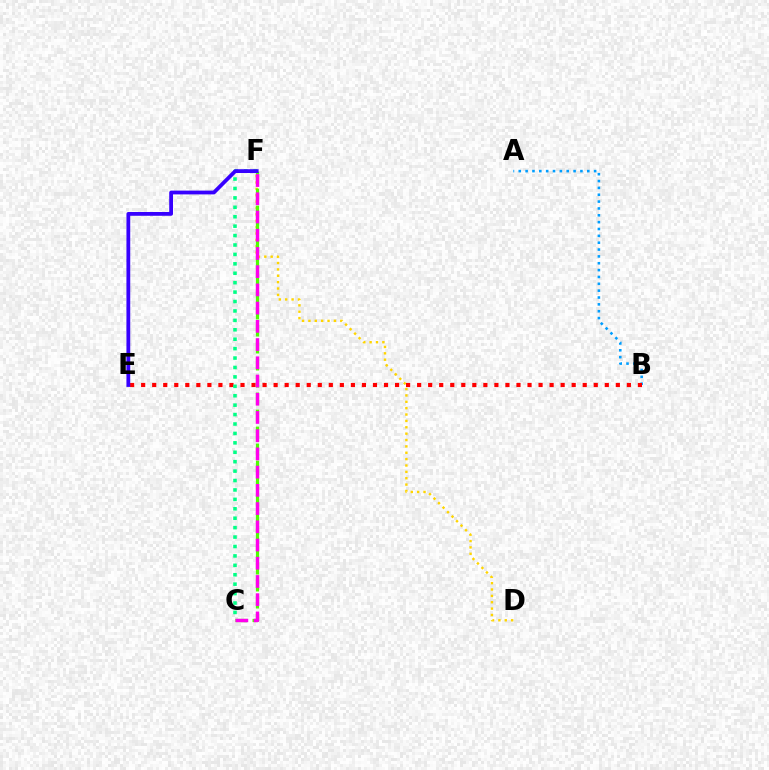{('A', 'B'): [{'color': '#009eff', 'line_style': 'dotted', 'thickness': 1.86}], ('D', 'F'): [{'color': '#ffd500', 'line_style': 'dotted', 'thickness': 1.73}], ('B', 'E'): [{'color': '#ff0000', 'line_style': 'dotted', 'thickness': 3.0}], ('C', 'F'): [{'color': '#00ff86', 'line_style': 'dotted', 'thickness': 2.56}, {'color': '#4fff00', 'line_style': 'dashed', 'thickness': 2.31}, {'color': '#ff00ed', 'line_style': 'dashed', 'thickness': 2.48}], ('E', 'F'): [{'color': '#3700ff', 'line_style': 'solid', 'thickness': 2.73}]}